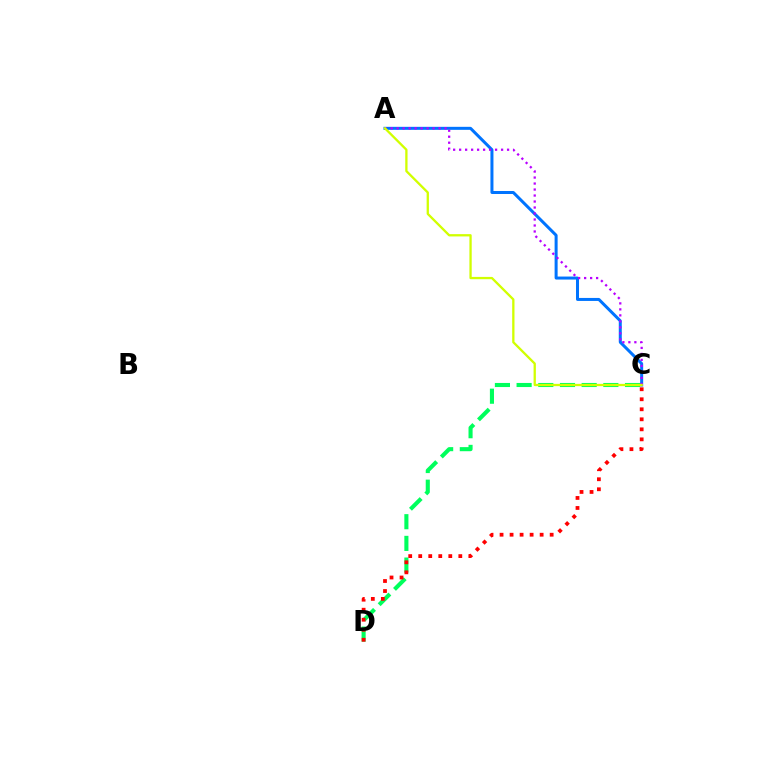{('C', 'D'): [{'color': '#00ff5c', 'line_style': 'dashed', 'thickness': 2.95}, {'color': '#ff0000', 'line_style': 'dotted', 'thickness': 2.72}], ('A', 'C'): [{'color': '#0074ff', 'line_style': 'solid', 'thickness': 2.17}, {'color': '#b900ff', 'line_style': 'dotted', 'thickness': 1.63}, {'color': '#d1ff00', 'line_style': 'solid', 'thickness': 1.66}]}